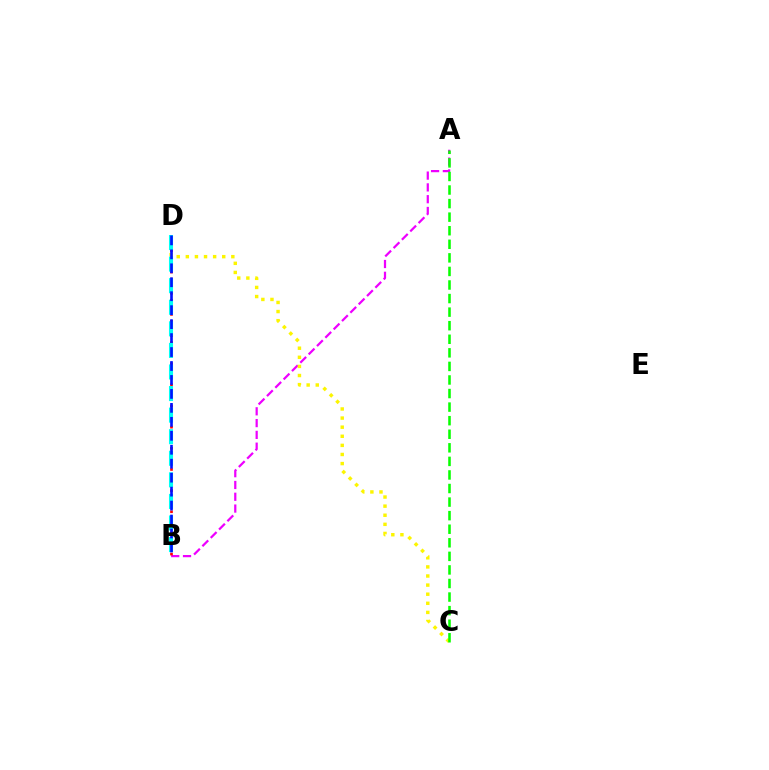{('A', 'B'): [{'color': '#ee00ff', 'line_style': 'dashed', 'thickness': 1.6}], ('C', 'D'): [{'color': '#fcf500', 'line_style': 'dotted', 'thickness': 2.47}], ('B', 'D'): [{'color': '#ff0000', 'line_style': 'dotted', 'thickness': 1.92}, {'color': '#00fff6', 'line_style': 'dashed', 'thickness': 2.93}, {'color': '#0010ff', 'line_style': 'dashed', 'thickness': 1.9}], ('A', 'C'): [{'color': '#08ff00', 'line_style': 'dashed', 'thickness': 1.84}]}